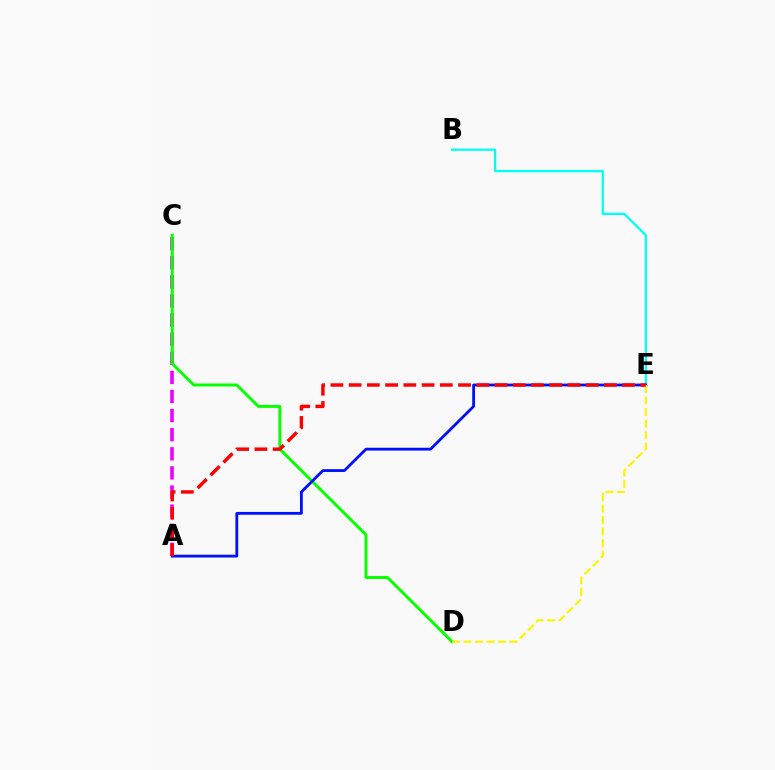{('B', 'E'): [{'color': '#00fff6', 'line_style': 'solid', 'thickness': 1.63}], ('A', 'C'): [{'color': '#ee00ff', 'line_style': 'dashed', 'thickness': 2.6}], ('C', 'D'): [{'color': '#08ff00', 'line_style': 'solid', 'thickness': 2.13}], ('A', 'E'): [{'color': '#0010ff', 'line_style': 'solid', 'thickness': 2.02}, {'color': '#ff0000', 'line_style': 'dashed', 'thickness': 2.48}], ('D', 'E'): [{'color': '#fcf500', 'line_style': 'dashed', 'thickness': 1.57}]}